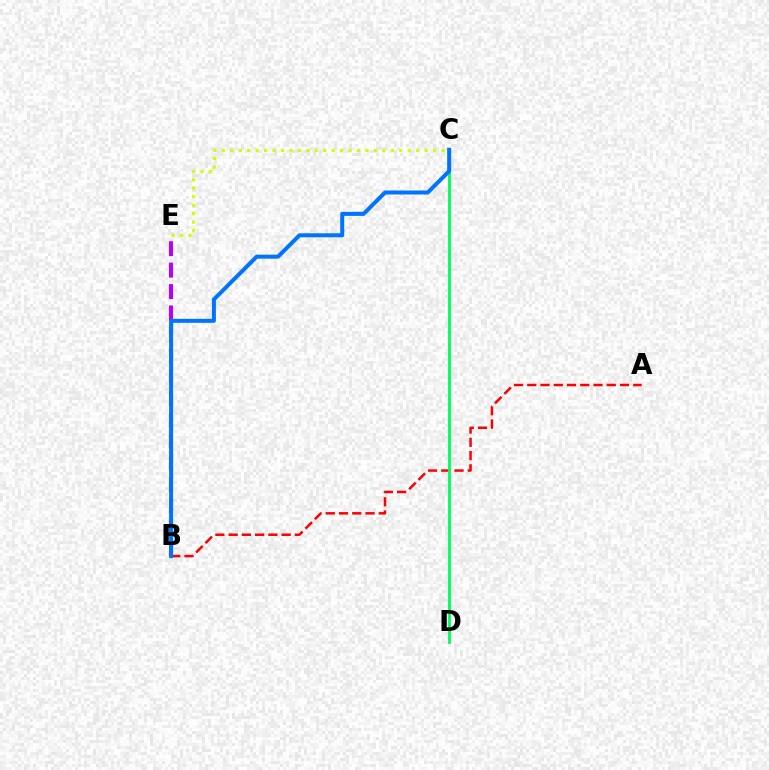{('C', 'E'): [{'color': '#d1ff00', 'line_style': 'dotted', 'thickness': 2.3}], ('A', 'B'): [{'color': '#ff0000', 'line_style': 'dashed', 'thickness': 1.8}], ('B', 'E'): [{'color': '#b900ff', 'line_style': 'dashed', 'thickness': 2.91}], ('C', 'D'): [{'color': '#00ff5c', 'line_style': 'solid', 'thickness': 2.05}], ('B', 'C'): [{'color': '#0074ff', 'line_style': 'solid', 'thickness': 2.88}]}